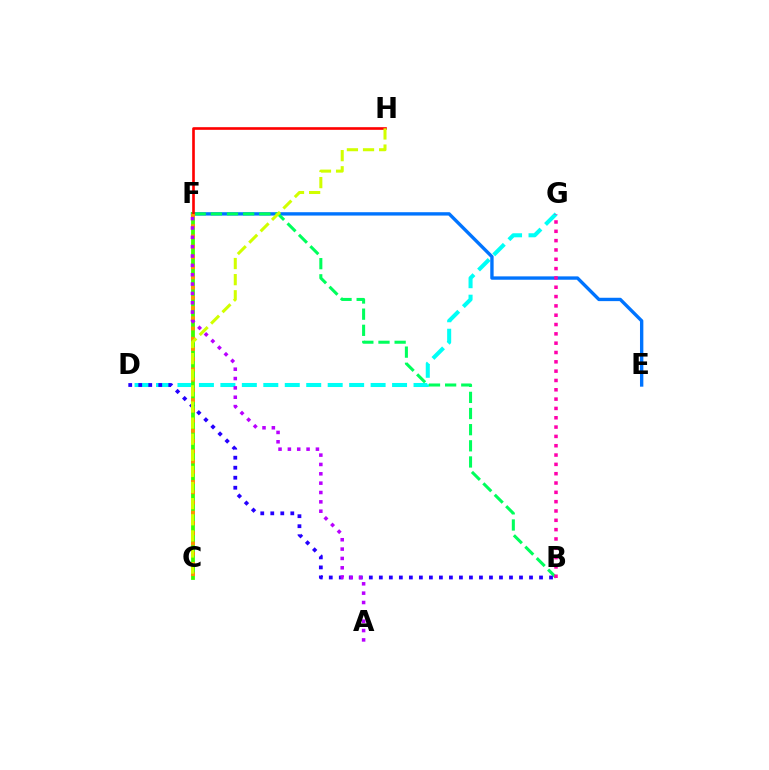{('D', 'G'): [{'color': '#00fff6', 'line_style': 'dashed', 'thickness': 2.92}], ('E', 'F'): [{'color': '#0074ff', 'line_style': 'solid', 'thickness': 2.42}], ('C', 'F'): [{'color': '#3dff00', 'line_style': 'solid', 'thickness': 2.73}, {'color': '#ff9400', 'line_style': 'dotted', 'thickness': 2.78}], ('B', 'F'): [{'color': '#00ff5c', 'line_style': 'dashed', 'thickness': 2.19}], ('B', 'G'): [{'color': '#ff00ac', 'line_style': 'dotted', 'thickness': 2.53}], ('B', 'D'): [{'color': '#2500ff', 'line_style': 'dotted', 'thickness': 2.72}], ('F', 'H'): [{'color': '#ff0000', 'line_style': 'solid', 'thickness': 1.9}], ('A', 'F'): [{'color': '#b900ff', 'line_style': 'dotted', 'thickness': 2.54}], ('C', 'H'): [{'color': '#d1ff00', 'line_style': 'dashed', 'thickness': 2.19}]}